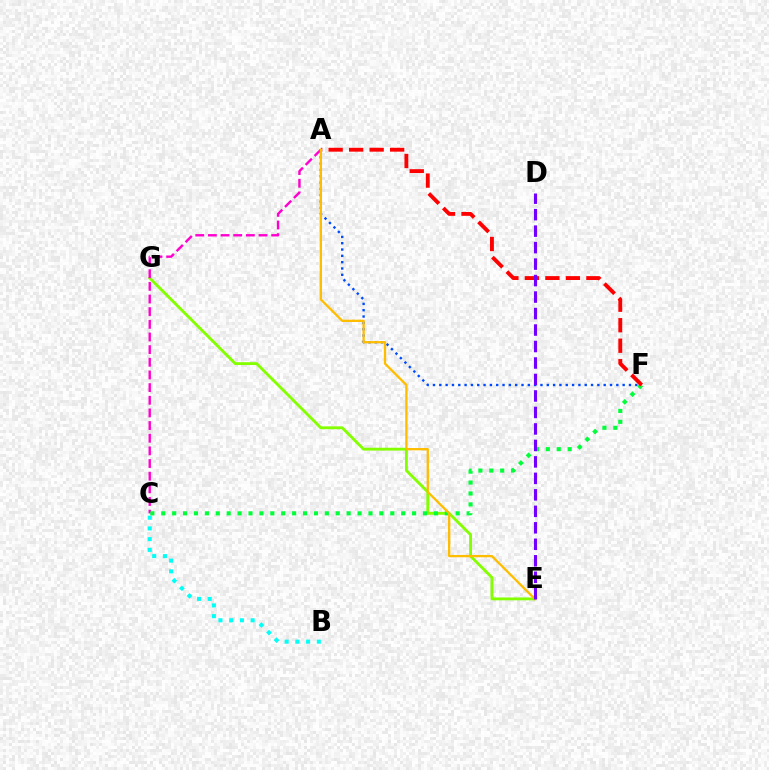{('B', 'C'): [{'color': '#00fff6', 'line_style': 'dotted', 'thickness': 2.91}], ('E', 'G'): [{'color': '#84ff00', 'line_style': 'solid', 'thickness': 2.04}], ('A', 'C'): [{'color': '#ff00cf', 'line_style': 'dashed', 'thickness': 1.72}], ('A', 'F'): [{'color': '#004bff', 'line_style': 'dotted', 'thickness': 1.72}, {'color': '#ff0000', 'line_style': 'dashed', 'thickness': 2.78}], ('C', 'F'): [{'color': '#00ff39', 'line_style': 'dotted', 'thickness': 2.96}], ('A', 'E'): [{'color': '#ffbd00', 'line_style': 'solid', 'thickness': 1.66}], ('D', 'E'): [{'color': '#7200ff', 'line_style': 'dashed', 'thickness': 2.24}]}